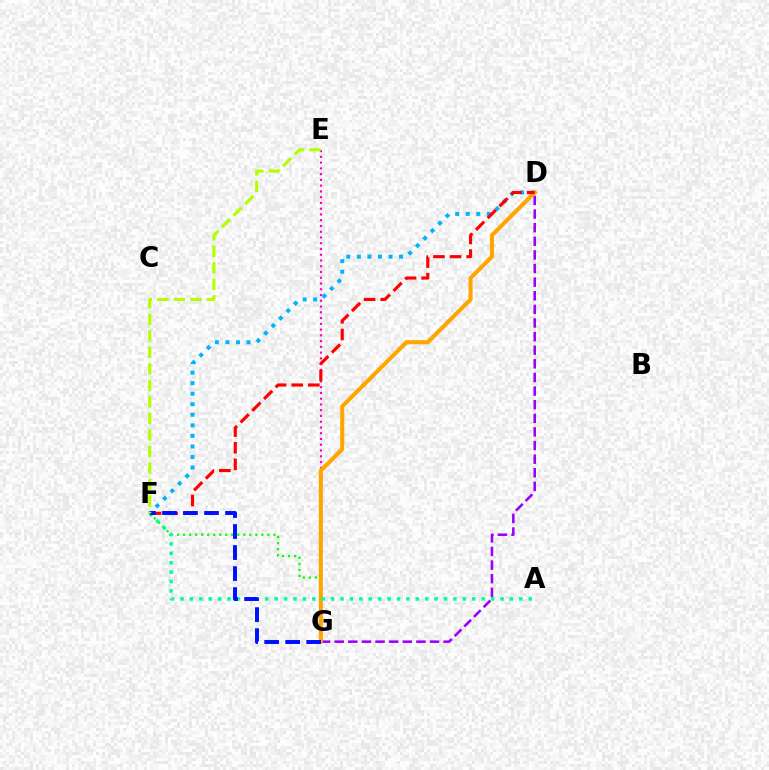{('F', 'G'): [{'color': '#08ff00', 'line_style': 'dotted', 'thickness': 1.64}, {'color': '#0010ff', 'line_style': 'dashed', 'thickness': 2.85}], ('D', 'F'): [{'color': '#00b5ff', 'line_style': 'dotted', 'thickness': 2.87}, {'color': '#ff0000', 'line_style': 'dashed', 'thickness': 2.26}], ('D', 'G'): [{'color': '#9b00ff', 'line_style': 'dashed', 'thickness': 1.85}, {'color': '#ffa500', 'line_style': 'solid', 'thickness': 2.93}], ('E', 'G'): [{'color': '#ff00bd', 'line_style': 'dotted', 'thickness': 1.56}], ('A', 'F'): [{'color': '#00ff9d', 'line_style': 'dotted', 'thickness': 2.56}], ('E', 'F'): [{'color': '#b3ff00', 'line_style': 'dashed', 'thickness': 2.24}]}